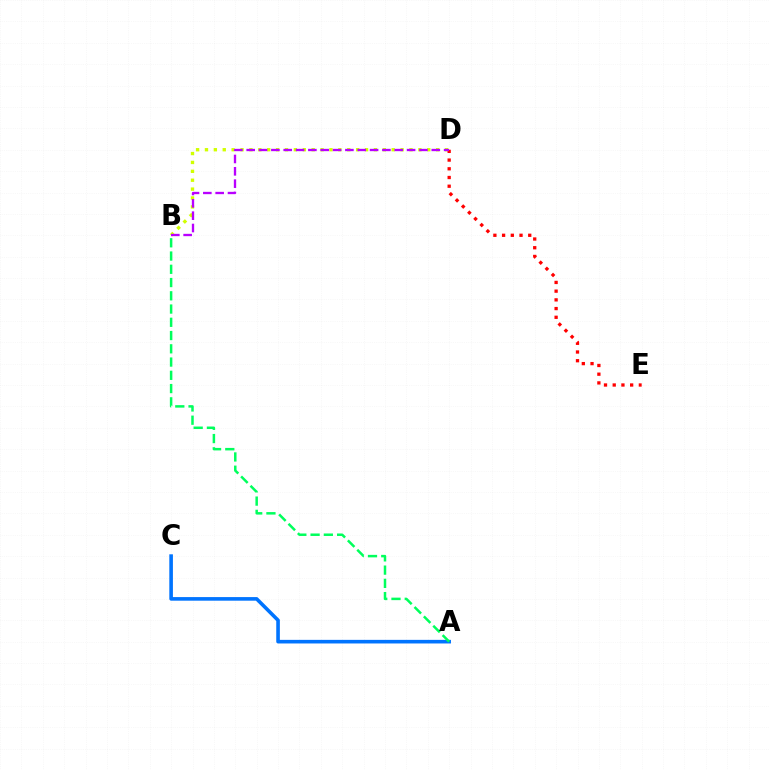{('A', 'C'): [{'color': '#0074ff', 'line_style': 'solid', 'thickness': 2.6}], ('A', 'B'): [{'color': '#00ff5c', 'line_style': 'dashed', 'thickness': 1.8}], ('B', 'D'): [{'color': '#d1ff00', 'line_style': 'dotted', 'thickness': 2.42}, {'color': '#b900ff', 'line_style': 'dashed', 'thickness': 1.68}], ('D', 'E'): [{'color': '#ff0000', 'line_style': 'dotted', 'thickness': 2.37}]}